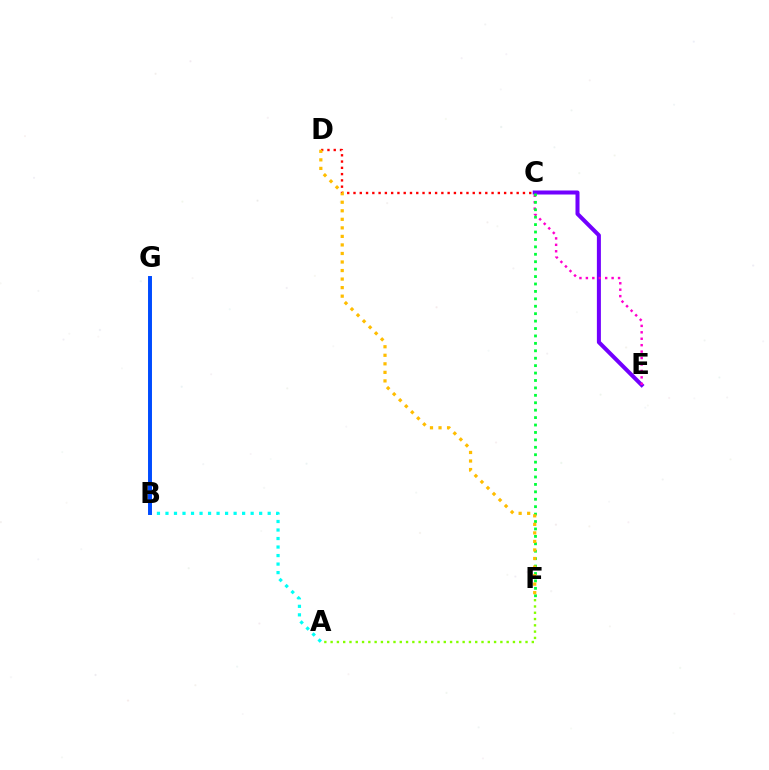{('C', 'D'): [{'color': '#ff0000', 'line_style': 'dotted', 'thickness': 1.71}], ('C', 'E'): [{'color': '#7200ff', 'line_style': 'solid', 'thickness': 2.89}, {'color': '#ff00cf', 'line_style': 'dotted', 'thickness': 1.75}], ('A', 'B'): [{'color': '#00fff6', 'line_style': 'dotted', 'thickness': 2.31}], ('B', 'G'): [{'color': '#004bff', 'line_style': 'solid', 'thickness': 2.84}], ('C', 'F'): [{'color': '#00ff39', 'line_style': 'dotted', 'thickness': 2.02}], ('A', 'F'): [{'color': '#84ff00', 'line_style': 'dotted', 'thickness': 1.71}], ('D', 'F'): [{'color': '#ffbd00', 'line_style': 'dotted', 'thickness': 2.32}]}